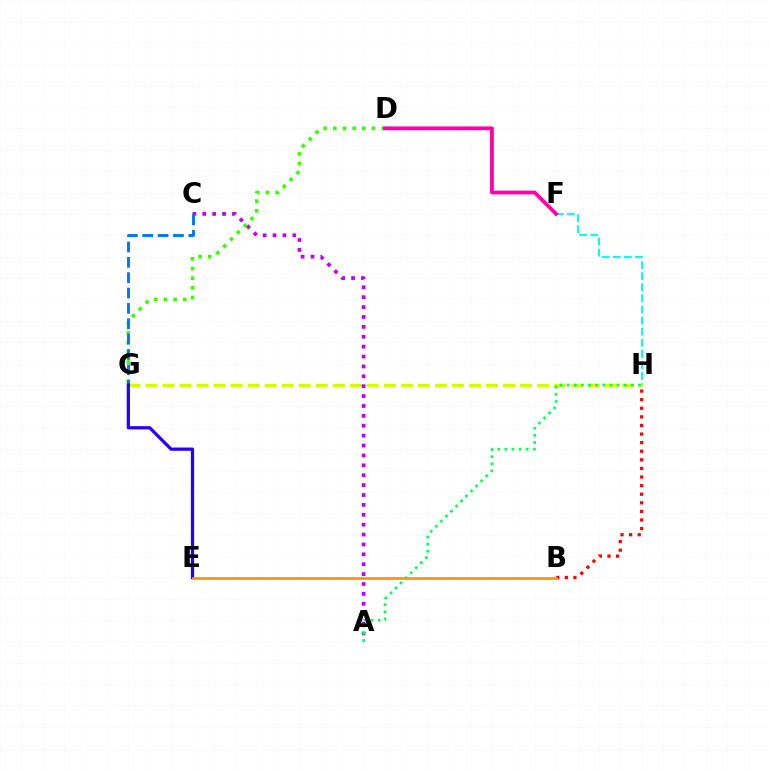{('F', 'H'): [{'color': '#00fff6', 'line_style': 'dashed', 'thickness': 1.51}], ('G', 'H'): [{'color': '#d1ff00', 'line_style': 'dashed', 'thickness': 2.31}], ('A', 'C'): [{'color': '#b900ff', 'line_style': 'dotted', 'thickness': 2.69}], ('A', 'H'): [{'color': '#00ff5c', 'line_style': 'dotted', 'thickness': 1.94}], ('D', 'G'): [{'color': '#3dff00', 'line_style': 'dotted', 'thickness': 2.63}], ('C', 'G'): [{'color': '#0074ff', 'line_style': 'dashed', 'thickness': 2.09}], ('E', 'G'): [{'color': '#2500ff', 'line_style': 'solid', 'thickness': 2.33}], ('D', 'F'): [{'color': '#ff00ac', 'line_style': 'solid', 'thickness': 2.73}], ('B', 'H'): [{'color': '#ff0000', 'line_style': 'dotted', 'thickness': 2.34}], ('B', 'E'): [{'color': '#ff9400', 'line_style': 'solid', 'thickness': 1.95}]}